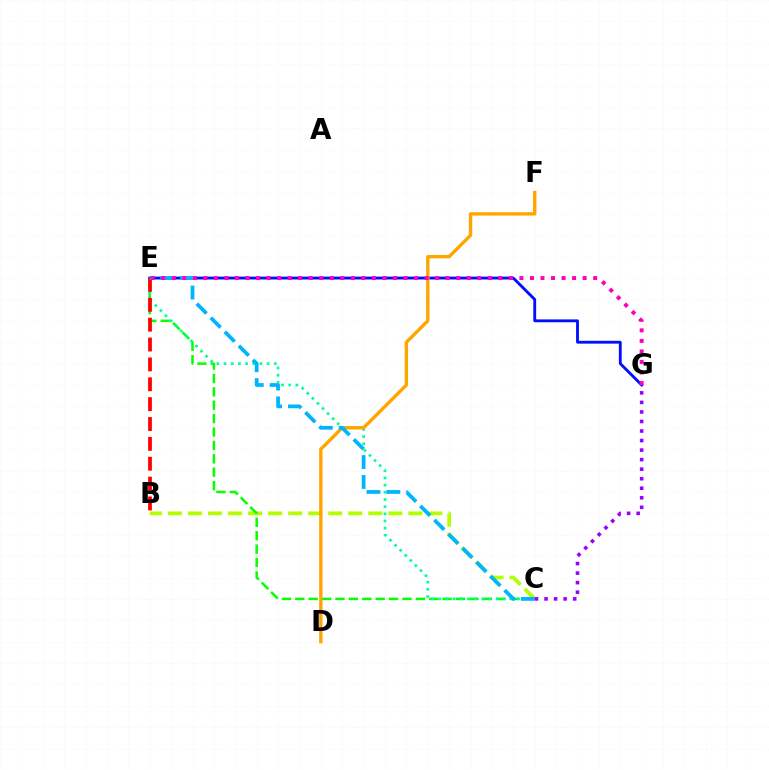{('B', 'C'): [{'color': '#b3ff00', 'line_style': 'dashed', 'thickness': 2.72}], ('C', 'E'): [{'color': '#08ff00', 'line_style': 'dashed', 'thickness': 1.82}, {'color': '#00ff9d', 'line_style': 'dotted', 'thickness': 1.95}, {'color': '#00b5ff', 'line_style': 'dashed', 'thickness': 2.7}], ('E', 'G'): [{'color': '#0010ff', 'line_style': 'solid', 'thickness': 2.05}, {'color': '#ff00bd', 'line_style': 'dotted', 'thickness': 2.86}], ('B', 'E'): [{'color': '#ff0000', 'line_style': 'dashed', 'thickness': 2.7}], ('D', 'F'): [{'color': '#ffa500', 'line_style': 'solid', 'thickness': 2.42}], ('C', 'G'): [{'color': '#9b00ff', 'line_style': 'dotted', 'thickness': 2.59}]}